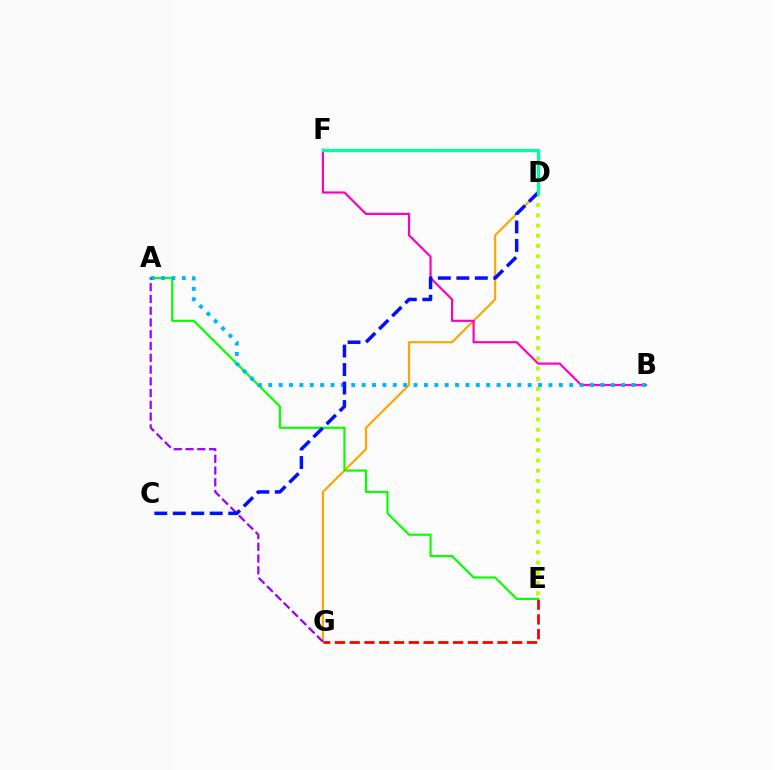{('D', 'G'): [{'color': '#ffa500', 'line_style': 'solid', 'thickness': 1.55}], ('E', 'G'): [{'color': '#ff0000', 'line_style': 'dashed', 'thickness': 2.01}], ('B', 'F'): [{'color': '#ff00bd', 'line_style': 'solid', 'thickness': 1.57}], ('A', 'E'): [{'color': '#08ff00', 'line_style': 'solid', 'thickness': 1.57}], ('D', 'E'): [{'color': '#b3ff00', 'line_style': 'dotted', 'thickness': 2.77}], ('A', 'B'): [{'color': '#00b5ff', 'line_style': 'dotted', 'thickness': 2.82}], ('A', 'G'): [{'color': '#9b00ff', 'line_style': 'dashed', 'thickness': 1.6}], ('C', 'D'): [{'color': '#0010ff', 'line_style': 'dashed', 'thickness': 2.51}], ('D', 'F'): [{'color': '#00ff9d', 'line_style': 'solid', 'thickness': 2.35}]}